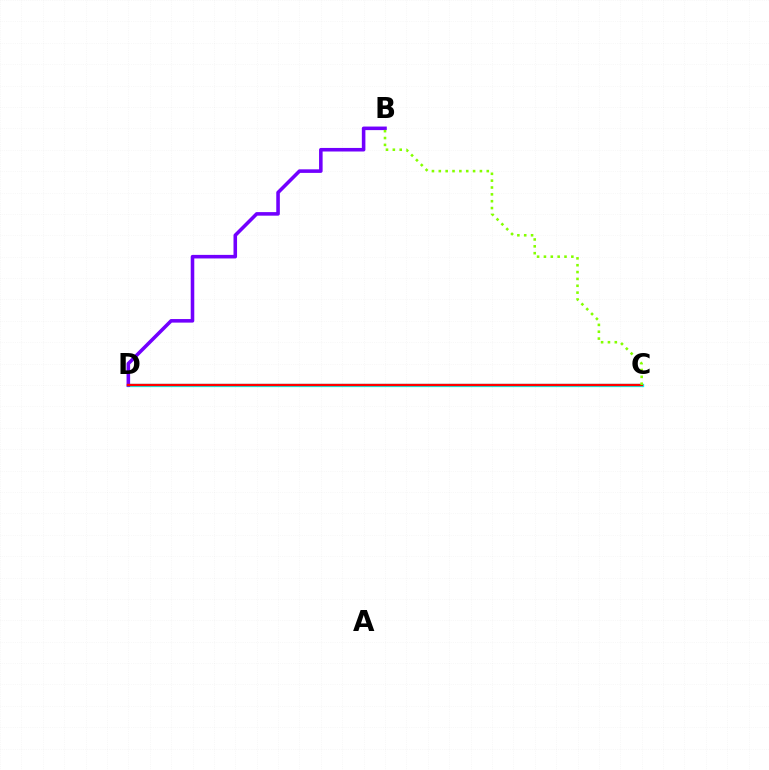{('C', 'D'): [{'color': '#00fff6', 'line_style': 'solid', 'thickness': 2.37}, {'color': '#ff0000', 'line_style': 'solid', 'thickness': 1.7}], ('B', 'D'): [{'color': '#7200ff', 'line_style': 'solid', 'thickness': 2.56}], ('B', 'C'): [{'color': '#84ff00', 'line_style': 'dotted', 'thickness': 1.86}]}